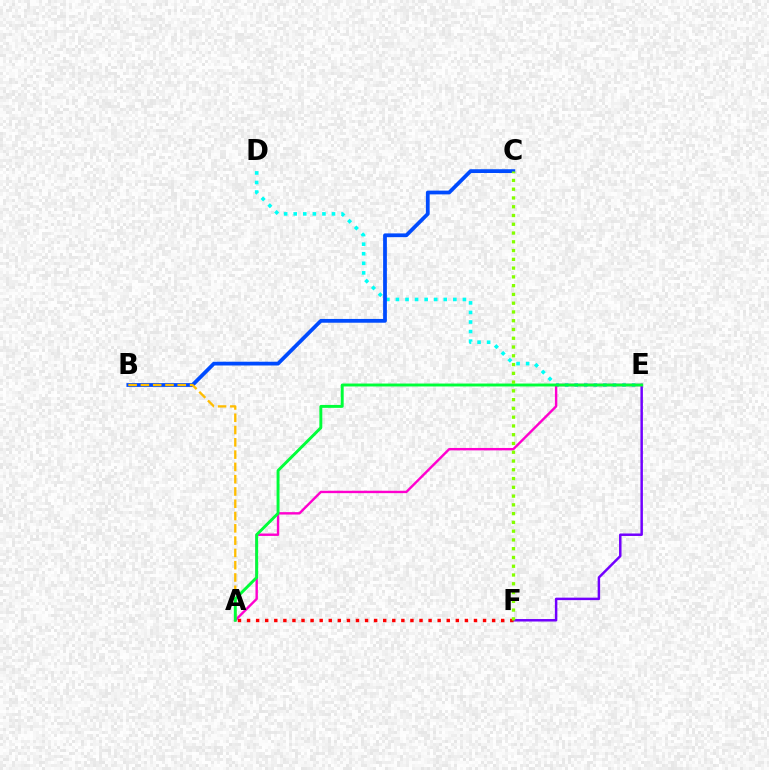{('D', 'E'): [{'color': '#00fff6', 'line_style': 'dotted', 'thickness': 2.6}], ('E', 'F'): [{'color': '#7200ff', 'line_style': 'solid', 'thickness': 1.78}], ('A', 'F'): [{'color': '#ff0000', 'line_style': 'dotted', 'thickness': 2.47}], ('B', 'C'): [{'color': '#004bff', 'line_style': 'solid', 'thickness': 2.71}], ('A', 'E'): [{'color': '#ff00cf', 'line_style': 'solid', 'thickness': 1.73}, {'color': '#00ff39', 'line_style': 'solid', 'thickness': 2.1}], ('A', 'B'): [{'color': '#ffbd00', 'line_style': 'dashed', 'thickness': 1.67}], ('C', 'F'): [{'color': '#84ff00', 'line_style': 'dotted', 'thickness': 2.38}]}